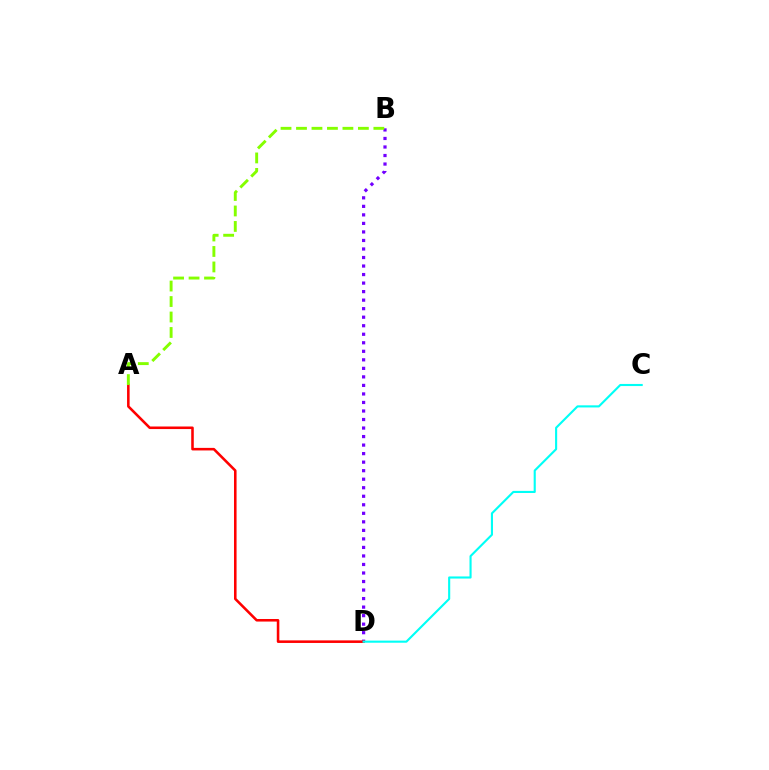{('B', 'D'): [{'color': '#7200ff', 'line_style': 'dotted', 'thickness': 2.32}], ('A', 'D'): [{'color': '#ff0000', 'line_style': 'solid', 'thickness': 1.85}], ('C', 'D'): [{'color': '#00fff6', 'line_style': 'solid', 'thickness': 1.52}], ('A', 'B'): [{'color': '#84ff00', 'line_style': 'dashed', 'thickness': 2.1}]}